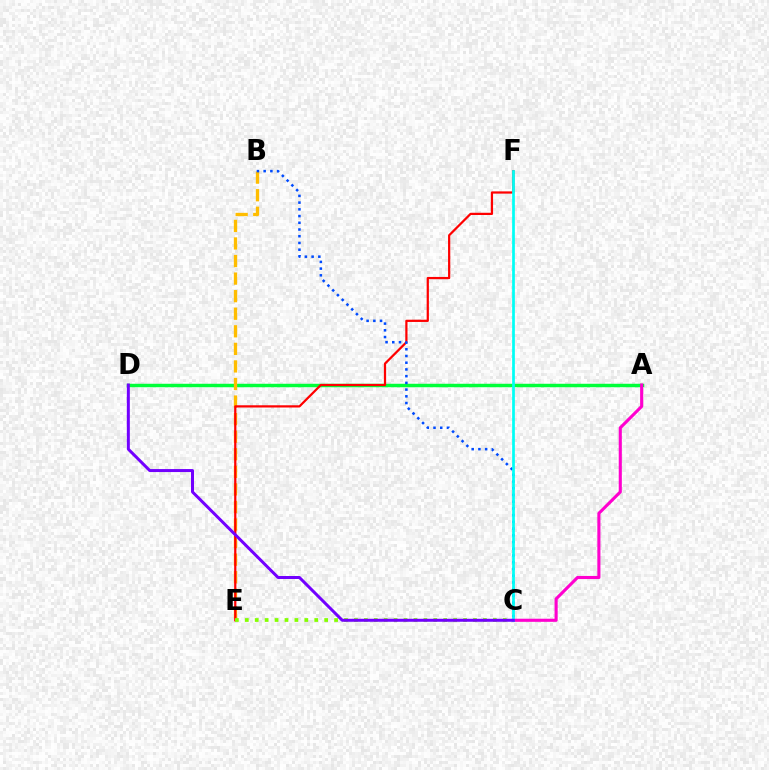{('A', 'D'): [{'color': '#00ff39', 'line_style': 'solid', 'thickness': 2.49}], ('B', 'E'): [{'color': '#ffbd00', 'line_style': 'dashed', 'thickness': 2.39}], ('A', 'C'): [{'color': '#ff00cf', 'line_style': 'solid', 'thickness': 2.23}], ('E', 'F'): [{'color': '#ff0000', 'line_style': 'solid', 'thickness': 1.61}], ('C', 'E'): [{'color': '#84ff00', 'line_style': 'dotted', 'thickness': 2.7}], ('B', 'C'): [{'color': '#004bff', 'line_style': 'dotted', 'thickness': 1.83}], ('C', 'F'): [{'color': '#00fff6', 'line_style': 'solid', 'thickness': 1.96}], ('C', 'D'): [{'color': '#7200ff', 'line_style': 'solid', 'thickness': 2.16}]}